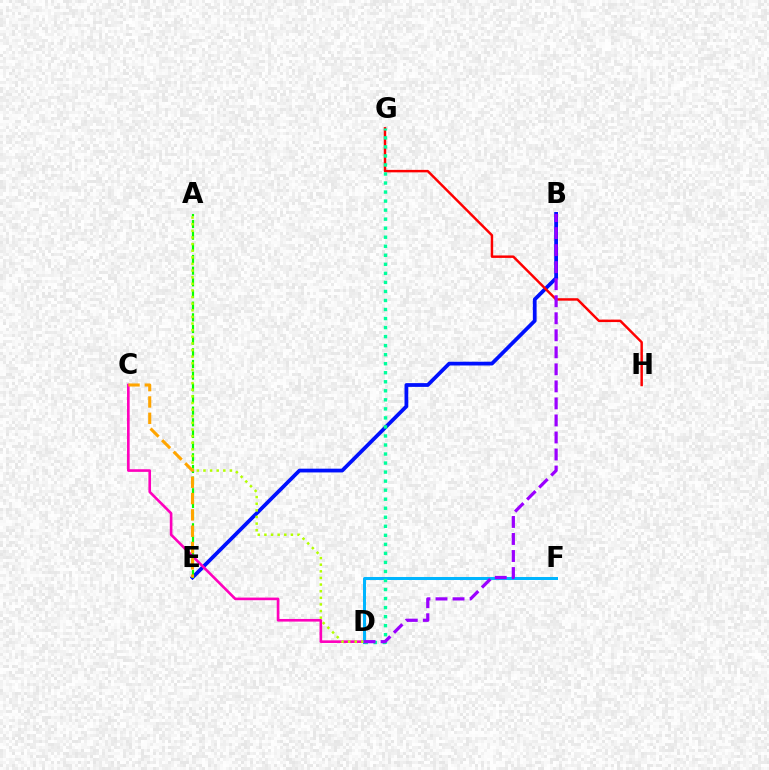{('B', 'E'): [{'color': '#0010ff', 'line_style': 'solid', 'thickness': 2.7}], ('A', 'E'): [{'color': '#08ff00', 'line_style': 'dashed', 'thickness': 1.58}], ('C', 'D'): [{'color': '#ff00bd', 'line_style': 'solid', 'thickness': 1.89}], ('G', 'H'): [{'color': '#ff0000', 'line_style': 'solid', 'thickness': 1.77}], ('D', 'F'): [{'color': '#00b5ff', 'line_style': 'solid', 'thickness': 2.18}], ('A', 'D'): [{'color': '#b3ff00', 'line_style': 'dotted', 'thickness': 1.8}], ('C', 'E'): [{'color': '#ffa500', 'line_style': 'dashed', 'thickness': 2.22}], ('D', 'G'): [{'color': '#00ff9d', 'line_style': 'dotted', 'thickness': 2.45}], ('B', 'D'): [{'color': '#9b00ff', 'line_style': 'dashed', 'thickness': 2.31}]}